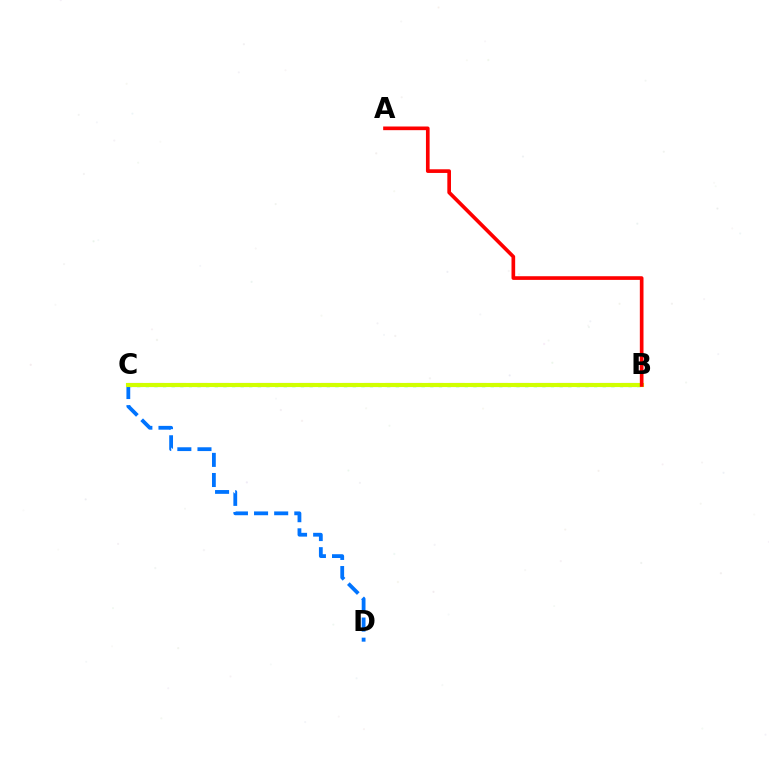{('B', 'C'): [{'color': '#00ff5c', 'line_style': 'dotted', 'thickness': 2.34}, {'color': '#b900ff', 'line_style': 'dashed', 'thickness': 2.91}, {'color': '#d1ff00', 'line_style': 'solid', 'thickness': 2.97}], ('C', 'D'): [{'color': '#0074ff', 'line_style': 'dashed', 'thickness': 2.73}], ('A', 'B'): [{'color': '#ff0000', 'line_style': 'solid', 'thickness': 2.64}]}